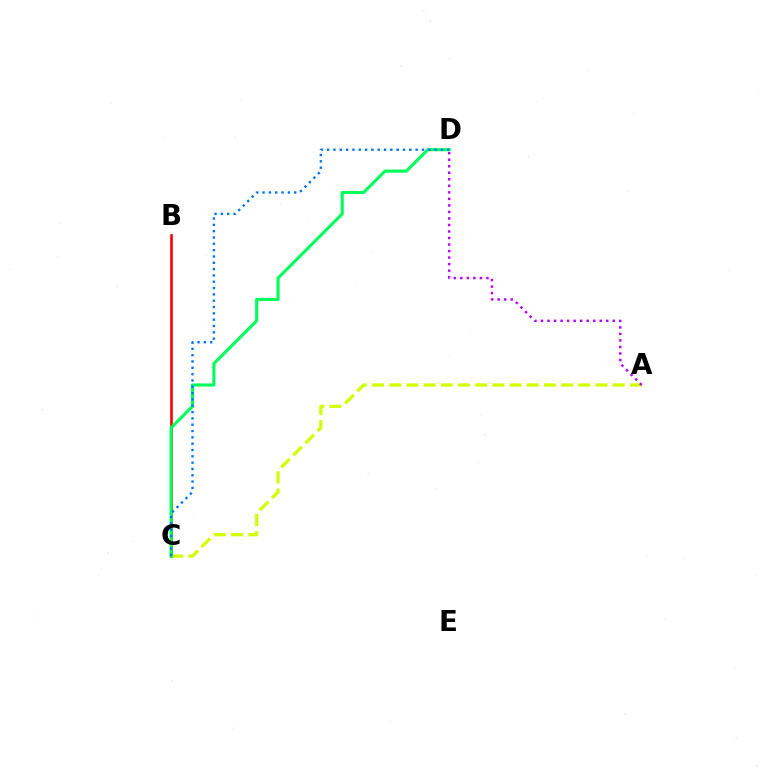{('B', 'C'): [{'color': '#ff0000', 'line_style': 'solid', 'thickness': 1.9}], ('A', 'C'): [{'color': '#d1ff00', 'line_style': 'dashed', 'thickness': 2.34}], ('C', 'D'): [{'color': '#00ff5c', 'line_style': 'solid', 'thickness': 2.24}, {'color': '#0074ff', 'line_style': 'dotted', 'thickness': 1.72}], ('A', 'D'): [{'color': '#b900ff', 'line_style': 'dotted', 'thickness': 1.77}]}